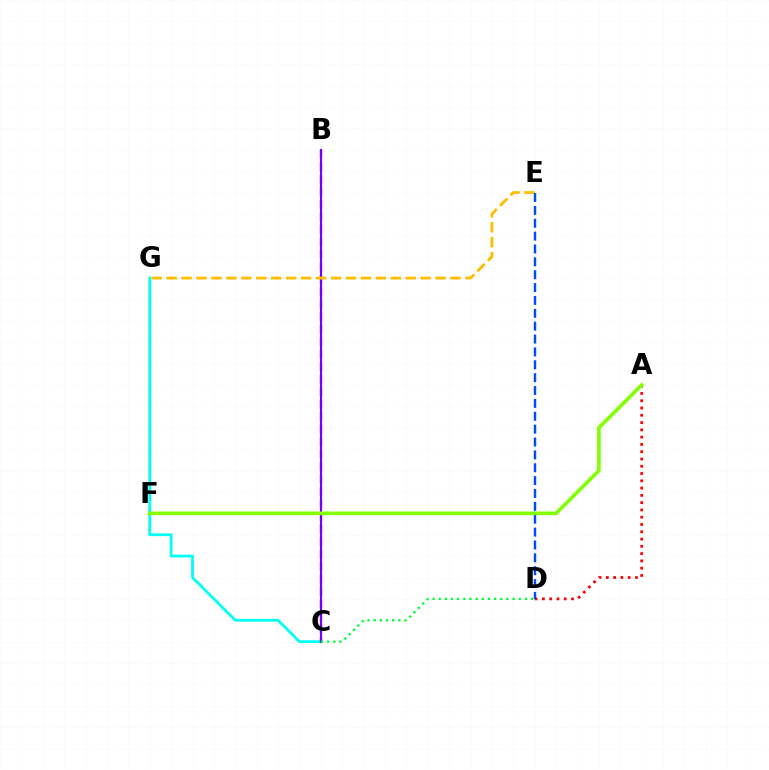{('C', 'G'): [{'color': '#00fff6', 'line_style': 'solid', 'thickness': 2.02}], ('A', 'D'): [{'color': '#ff0000', 'line_style': 'dotted', 'thickness': 1.98}], ('B', 'C'): [{'color': '#ff00cf', 'line_style': 'dashed', 'thickness': 1.7}, {'color': '#7200ff', 'line_style': 'solid', 'thickness': 1.53}], ('E', 'G'): [{'color': '#ffbd00', 'line_style': 'dashed', 'thickness': 2.03}], ('C', 'D'): [{'color': '#00ff39', 'line_style': 'dotted', 'thickness': 1.67}], ('D', 'E'): [{'color': '#004bff', 'line_style': 'dashed', 'thickness': 1.75}], ('A', 'F'): [{'color': '#84ff00', 'line_style': 'solid', 'thickness': 2.62}]}